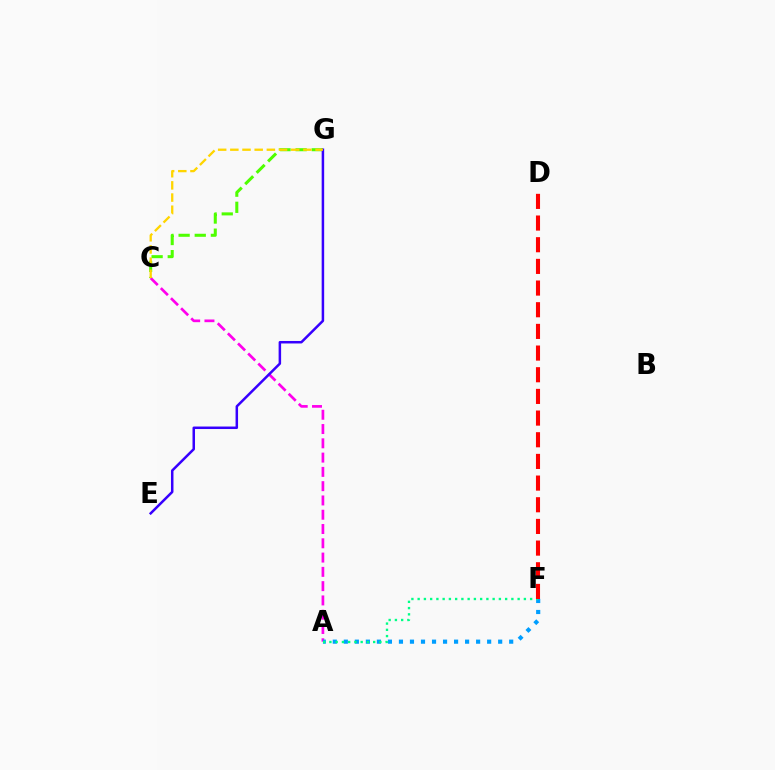{('A', 'C'): [{'color': '#ff00ed', 'line_style': 'dashed', 'thickness': 1.94}], ('A', 'F'): [{'color': '#009eff', 'line_style': 'dotted', 'thickness': 3.0}, {'color': '#00ff86', 'line_style': 'dotted', 'thickness': 1.7}], ('D', 'F'): [{'color': '#ff0000', 'line_style': 'dashed', 'thickness': 2.94}], ('C', 'G'): [{'color': '#4fff00', 'line_style': 'dashed', 'thickness': 2.19}, {'color': '#ffd500', 'line_style': 'dashed', 'thickness': 1.65}], ('E', 'G'): [{'color': '#3700ff', 'line_style': 'solid', 'thickness': 1.8}]}